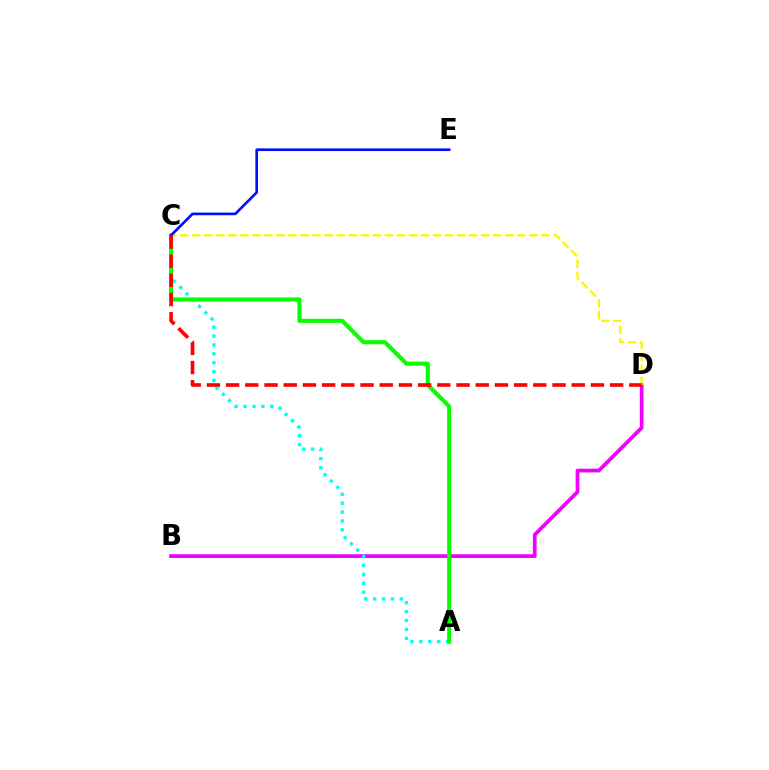{('B', 'D'): [{'color': '#ee00ff', 'line_style': 'solid', 'thickness': 2.68}], ('A', 'C'): [{'color': '#00fff6', 'line_style': 'dotted', 'thickness': 2.42}, {'color': '#08ff00', 'line_style': 'solid', 'thickness': 2.94}], ('C', 'D'): [{'color': '#fcf500', 'line_style': 'dashed', 'thickness': 1.64}, {'color': '#ff0000', 'line_style': 'dashed', 'thickness': 2.61}], ('C', 'E'): [{'color': '#0010ff', 'line_style': 'solid', 'thickness': 1.92}]}